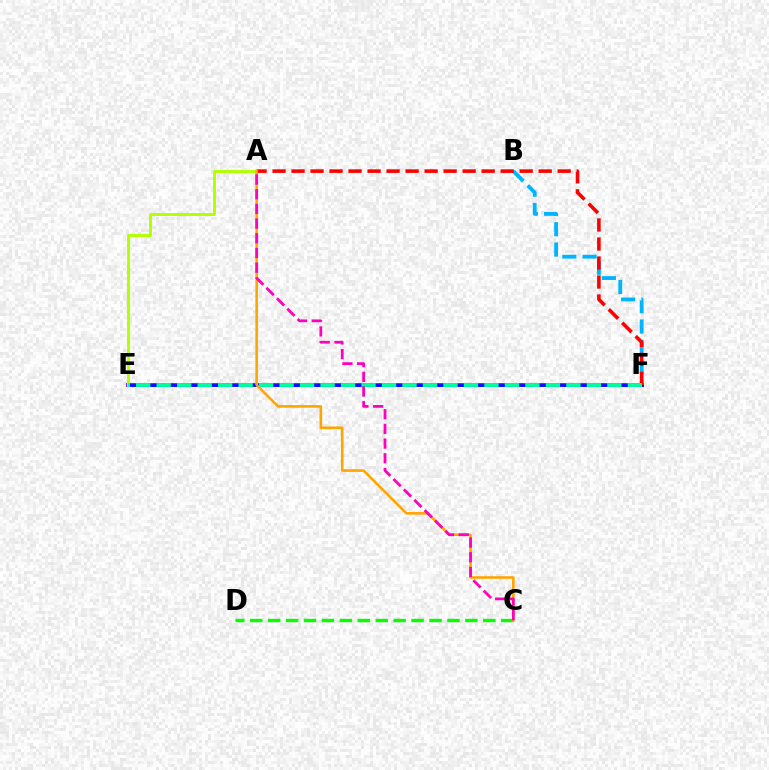{('E', 'F'): [{'color': '#9b00ff', 'line_style': 'solid', 'thickness': 2.76}, {'color': '#0010ff', 'line_style': 'solid', 'thickness': 1.93}, {'color': '#00ff9d', 'line_style': 'dashed', 'thickness': 2.78}], ('B', 'F'): [{'color': '#00b5ff', 'line_style': 'dashed', 'thickness': 2.76}], ('A', 'E'): [{'color': '#b3ff00', 'line_style': 'solid', 'thickness': 2.1}], ('A', 'F'): [{'color': '#ff0000', 'line_style': 'dashed', 'thickness': 2.58}], ('C', 'D'): [{'color': '#08ff00', 'line_style': 'dashed', 'thickness': 2.44}], ('A', 'C'): [{'color': '#ffa500', 'line_style': 'solid', 'thickness': 1.87}, {'color': '#ff00bd', 'line_style': 'dashed', 'thickness': 2.0}]}